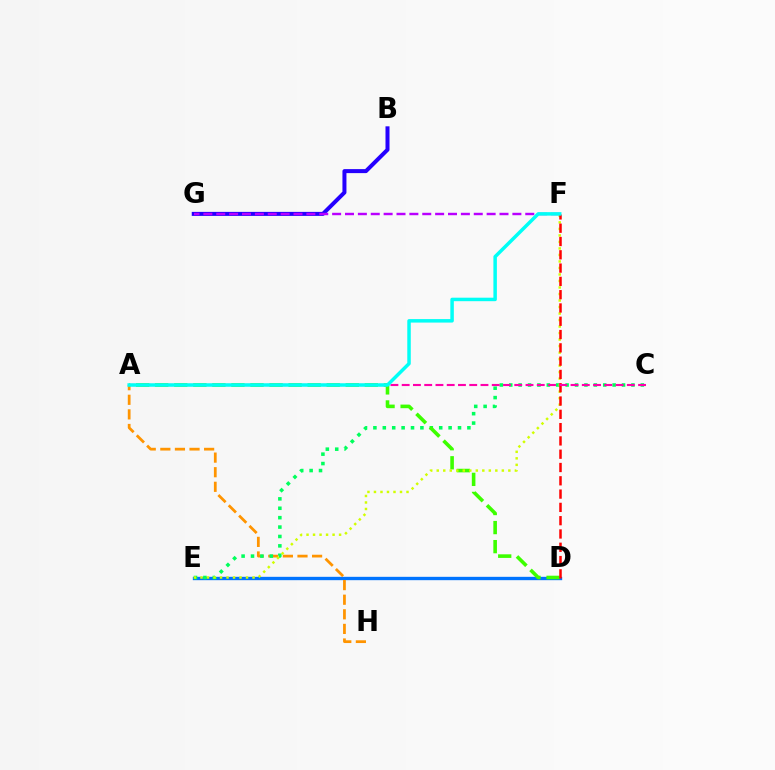{('B', 'G'): [{'color': '#2500ff', 'line_style': 'solid', 'thickness': 2.89}], ('D', 'E'): [{'color': '#0074ff', 'line_style': 'solid', 'thickness': 2.42}], ('A', 'H'): [{'color': '#ff9400', 'line_style': 'dashed', 'thickness': 1.98}], ('C', 'E'): [{'color': '#00ff5c', 'line_style': 'dotted', 'thickness': 2.55}], ('A', 'D'): [{'color': '#3dff00', 'line_style': 'dashed', 'thickness': 2.59}], ('E', 'F'): [{'color': '#d1ff00', 'line_style': 'dotted', 'thickness': 1.77}], ('D', 'F'): [{'color': '#ff0000', 'line_style': 'dashed', 'thickness': 1.81}], ('A', 'C'): [{'color': '#ff00ac', 'line_style': 'dashed', 'thickness': 1.53}], ('F', 'G'): [{'color': '#b900ff', 'line_style': 'dashed', 'thickness': 1.75}], ('A', 'F'): [{'color': '#00fff6', 'line_style': 'solid', 'thickness': 2.51}]}